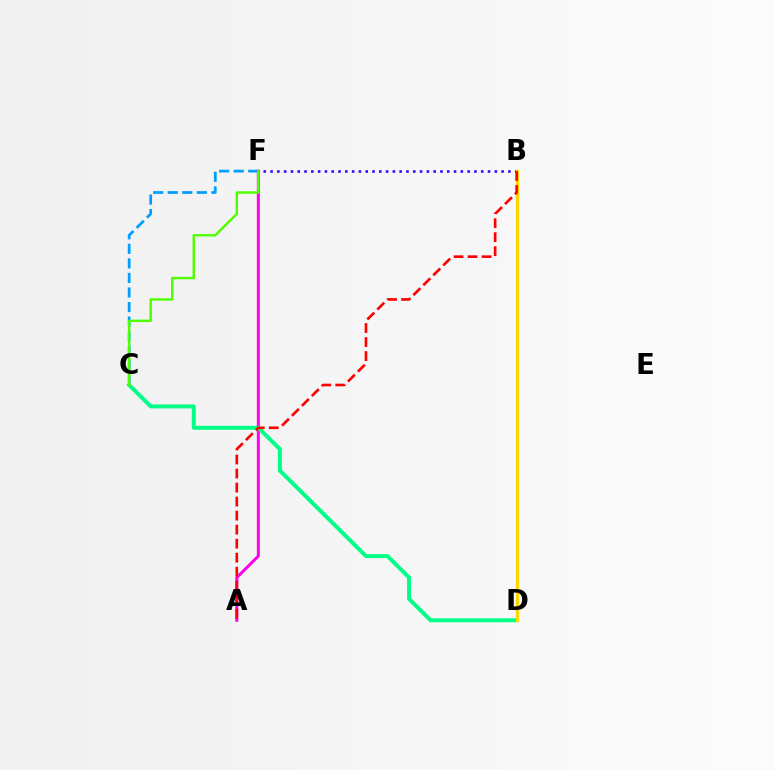{('C', 'F'): [{'color': '#009eff', 'line_style': 'dashed', 'thickness': 1.98}, {'color': '#4fff00', 'line_style': 'solid', 'thickness': 1.75}], ('A', 'F'): [{'color': '#ff00ed', 'line_style': 'solid', 'thickness': 2.16}], ('C', 'D'): [{'color': '#00ff86', 'line_style': 'solid', 'thickness': 2.84}], ('B', 'F'): [{'color': '#3700ff', 'line_style': 'dotted', 'thickness': 1.85}], ('B', 'D'): [{'color': '#ffd500', 'line_style': 'solid', 'thickness': 2.38}], ('A', 'B'): [{'color': '#ff0000', 'line_style': 'dashed', 'thickness': 1.91}]}